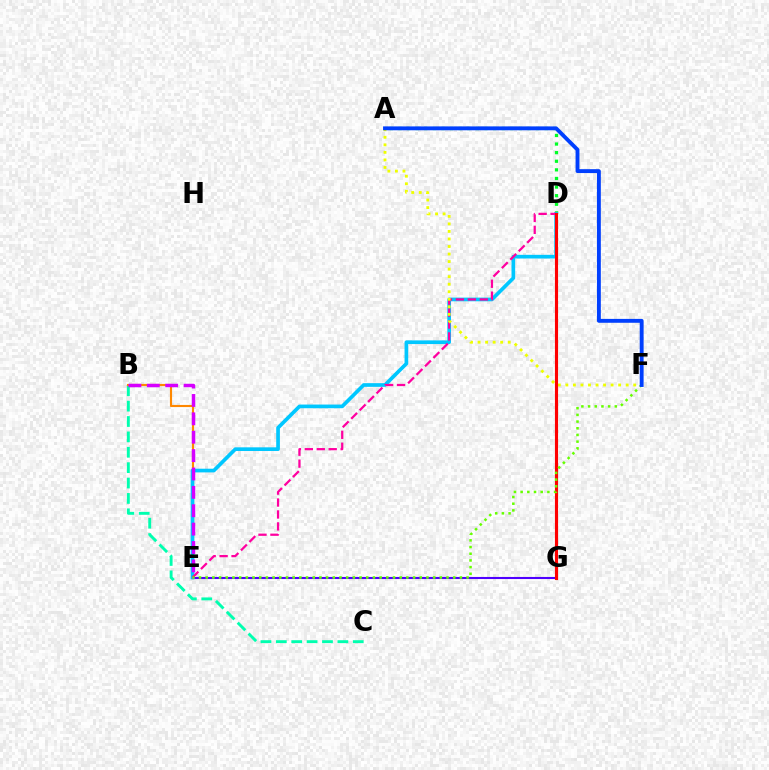{('E', 'G'): [{'color': '#4f00ff', 'line_style': 'solid', 'thickness': 1.51}], ('A', 'D'): [{'color': '#00ff27', 'line_style': 'dotted', 'thickness': 2.34}], ('B', 'C'): [{'color': '#00ffaf', 'line_style': 'dashed', 'thickness': 2.09}], ('B', 'E'): [{'color': '#ff8800', 'line_style': 'solid', 'thickness': 1.54}, {'color': '#d600ff', 'line_style': 'dashed', 'thickness': 2.5}], ('D', 'E'): [{'color': '#00c7ff', 'line_style': 'solid', 'thickness': 2.65}, {'color': '#ff00a0', 'line_style': 'dashed', 'thickness': 1.62}], ('A', 'F'): [{'color': '#eeff00', 'line_style': 'dotted', 'thickness': 2.05}, {'color': '#003fff', 'line_style': 'solid', 'thickness': 2.79}], ('D', 'G'): [{'color': '#ff0000', 'line_style': 'solid', 'thickness': 2.25}], ('E', 'F'): [{'color': '#66ff00', 'line_style': 'dotted', 'thickness': 1.82}]}